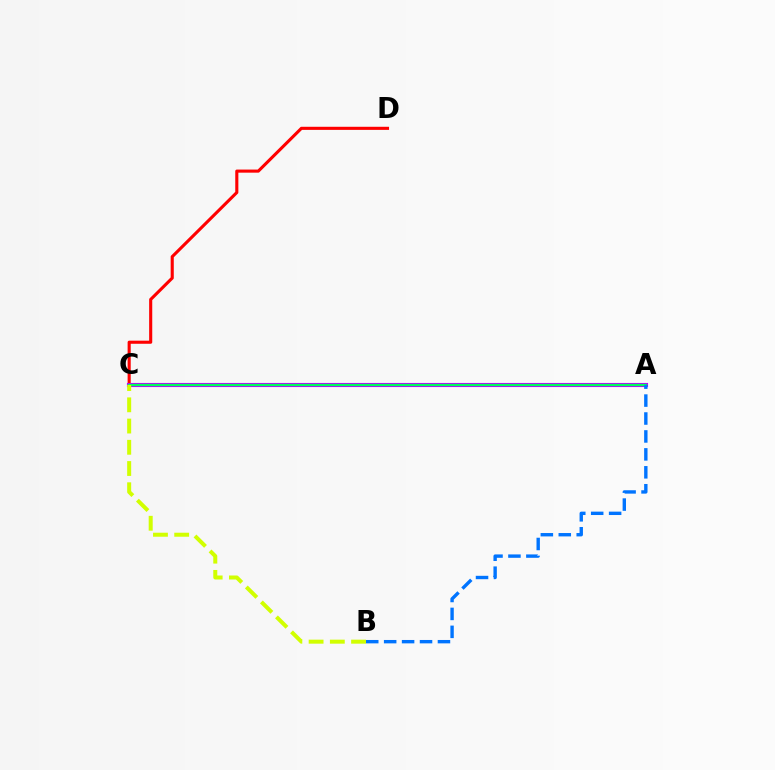{('C', 'D'): [{'color': '#ff0000', 'line_style': 'solid', 'thickness': 2.23}], ('A', 'C'): [{'color': '#b900ff', 'line_style': 'solid', 'thickness': 2.96}, {'color': '#00ff5c', 'line_style': 'solid', 'thickness': 1.64}], ('A', 'B'): [{'color': '#0074ff', 'line_style': 'dashed', 'thickness': 2.44}], ('B', 'C'): [{'color': '#d1ff00', 'line_style': 'dashed', 'thickness': 2.88}]}